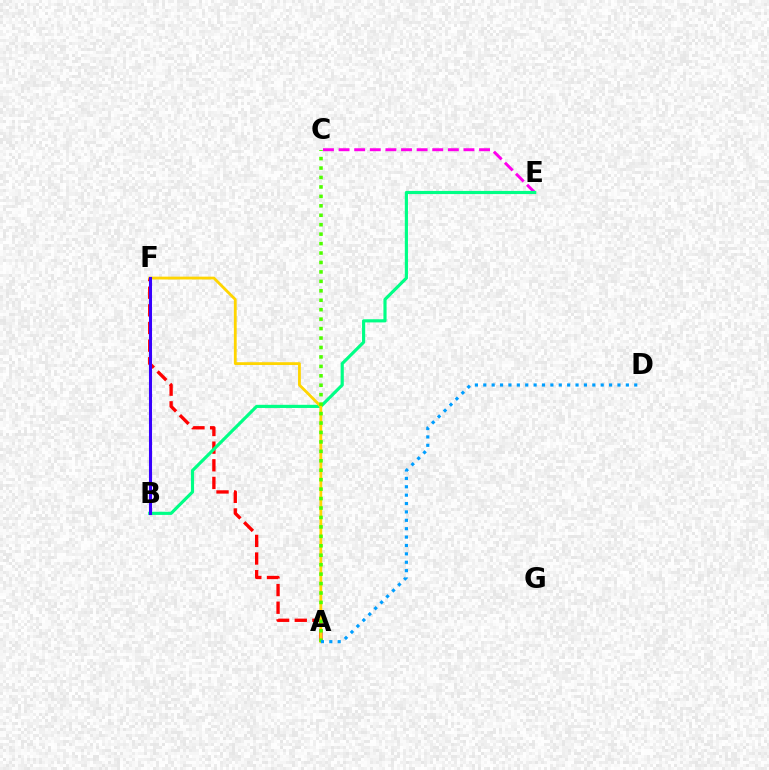{('A', 'F'): [{'color': '#ff0000', 'line_style': 'dashed', 'thickness': 2.4}, {'color': '#ffd500', 'line_style': 'solid', 'thickness': 2.02}], ('C', 'E'): [{'color': '#ff00ed', 'line_style': 'dashed', 'thickness': 2.12}], ('B', 'E'): [{'color': '#00ff86', 'line_style': 'solid', 'thickness': 2.27}], ('A', 'C'): [{'color': '#4fff00', 'line_style': 'dotted', 'thickness': 2.57}], ('A', 'D'): [{'color': '#009eff', 'line_style': 'dotted', 'thickness': 2.28}], ('B', 'F'): [{'color': '#3700ff', 'line_style': 'solid', 'thickness': 2.22}]}